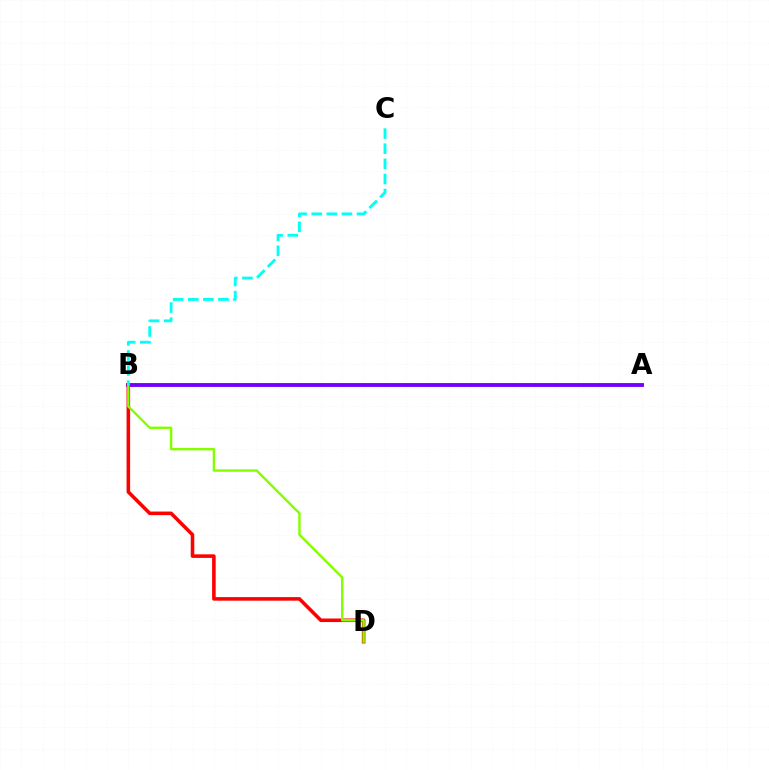{('A', 'B'): [{'color': '#7200ff', 'line_style': 'solid', 'thickness': 2.78}], ('B', 'D'): [{'color': '#ff0000', 'line_style': 'solid', 'thickness': 2.57}, {'color': '#84ff00', 'line_style': 'solid', 'thickness': 1.73}], ('B', 'C'): [{'color': '#00fff6', 'line_style': 'dashed', 'thickness': 2.05}]}